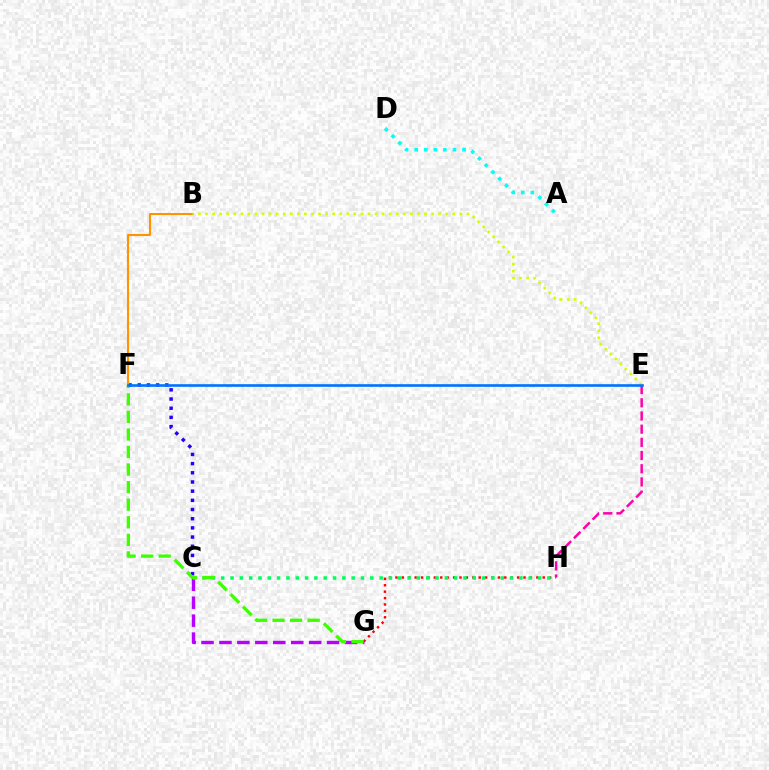{('A', 'D'): [{'color': '#00fff6', 'line_style': 'dotted', 'thickness': 2.6}], ('G', 'H'): [{'color': '#ff0000', 'line_style': 'dotted', 'thickness': 1.74}], ('E', 'H'): [{'color': '#ff00ac', 'line_style': 'dashed', 'thickness': 1.79}], ('C', 'G'): [{'color': '#b900ff', 'line_style': 'dashed', 'thickness': 2.44}], ('C', 'F'): [{'color': '#2500ff', 'line_style': 'dotted', 'thickness': 2.49}], ('B', 'F'): [{'color': '#ff9400', 'line_style': 'solid', 'thickness': 1.51}], ('B', 'E'): [{'color': '#d1ff00', 'line_style': 'dotted', 'thickness': 1.92}], ('C', 'H'): [{'color': '#00ff5c', 'line_style': 'dotted', 'thickness': 2.53}], ('F', 'G'): [{'color': '#3dff00', 'line_style': 'dashed', 'thickness': 2.38}], ('E', 'F'): [{'color': '#0074ff', 'line_style': 'solid', 'thickness': 1.9}]}